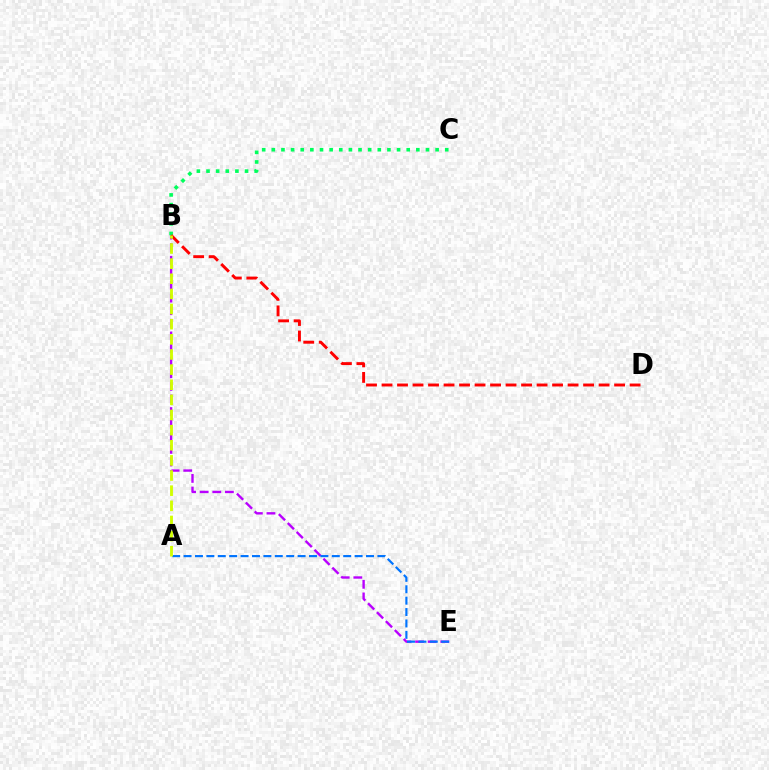{('B', 'E'): [{'color': '#b900ff', 'line_style': 'dashed', 'thickness': 1.71}], ('A', 'E'): [{'color': '#0074ff', 'line_style': 'dashed', 'thickness': 1.55}], ('B', 'C'): [{'color': '#00ff5c', 'line_style': 'dotted', 'thickness': 2.62}], ('B', 'D'): [{'color': '#ff0000', 'line_style': 'dashed', 'thickness': 2.11}], ('A', 'B'): [{'color': '#d1ff00', 'line_style': 'dashed', 'thickness': 2.06}]}